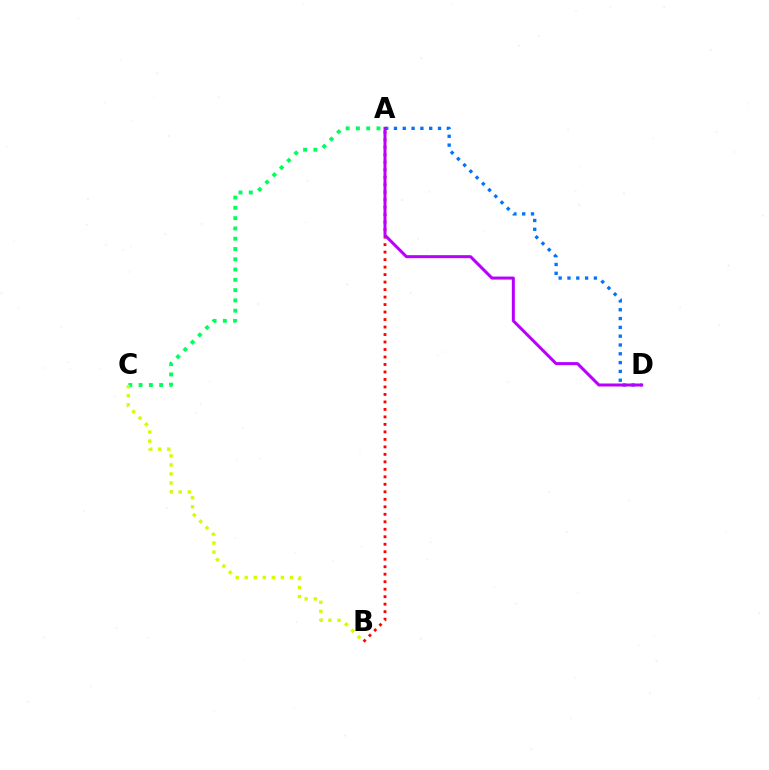{('A', 'D'): [{'color': '#0074ff', 'line_style': 'dotted', 'thickness': 2.39}, {'color': '#b900ff', 'line_style': 'solid', 'thickness': 2.17}], ('A', 'B'): [{'color': '#ff0000', 'line_style': 'dotted', 'thickness': 2.04}], ('A', 'C'): [{'color': '#00ff5c', 'line_style': 'dotted', 'thickness': 2.79}], ('B', 'C'): [{'color': '#d1ff00', 'line_style': 'dotted', 'thickness': 2.46}]}